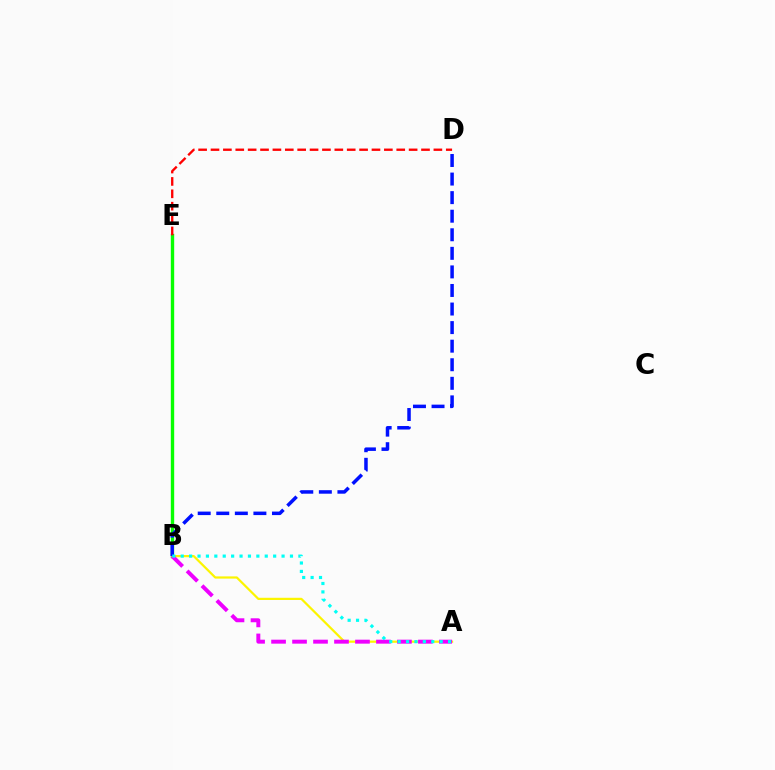{('B', 'E'): [{'color': '#08ff00', 'line_style': 'solid', 'thickness': 2.42}], ('A', 'B'): [{'color': '#fcf500', 'line_style': 'solid', 'thickness': 1.59}, {'color': '#ee00ff', 'line_style': 'dashed', 'thickness': 2.85}, {'color': '#00fff6', 'line_style': 'dotted', 'thickness': 2.28}], ('B', 'D'): [{'color': '#0010ff', 'line_style': 'dashed', 'thickness': 2.52}], ('D', 'E'): [{'color': '#ff0000', 'line_style': 'dashed', 'thickness': 1.68}]}